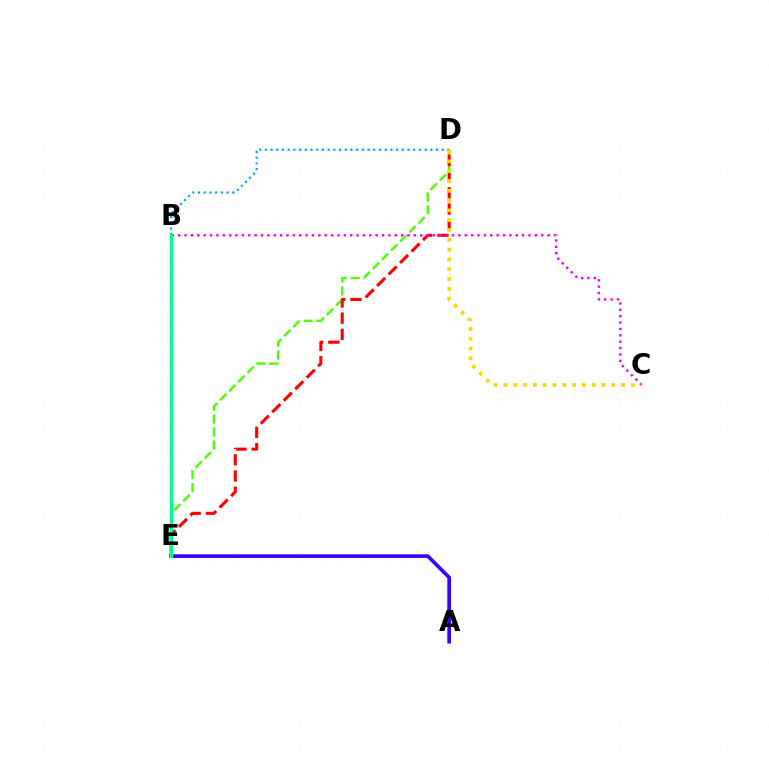{('D', 'E'): [{'color': '#4fff00', 'line_style': 'dashed', 'thickness': 1.75}, {'color': '#ff0000', 'line_style': 'dashed', 'thickness': 2.2}], ('B', 'D'): [{'color': '#009eff', 'line_style': 'dotted', 'thickness': 1.55}], ('B', 'C'): [{'color': '#ff00ed', 'line_style': 'dotted', 'thickness': 1.73}], ('A', 'E'): [{'color': '#3700ff', 'line_style': 'solid', 'thickness': 2.64}], ('B', 'E'): [{'color': '#00ff86', 'line_style': 'solid', 'thickness': 2.41}], ('C', 'D'): [{'color': '#ffd500', 'line_style': 'dotted', 'thickness': 2.66}]}